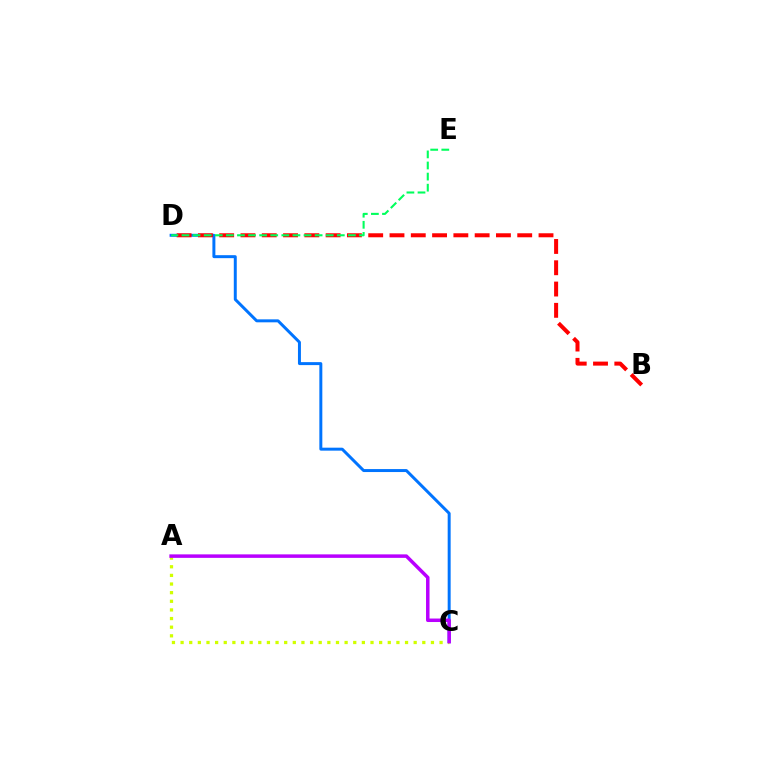{('C', 'D'): [{'color': '#0074ff', 'line_style': 'solid', 'thickness': 2.14}], ('B', 'D'): [{'color': '#ff0000', 'line_style': 'dashed', 'thickness': 2.89}], ('D', 'E'): [{'color': '#00ff5c', 'line_style': 'dashed', 'thickness': 1.51}], ('A', 'C'): [{'color': '#d1ff00', 'line_style': 'dotted', 'thickness': 2.35}, {'color': '#b900ff', 'line_style': 'solid', 'thickness': 2.52}]}